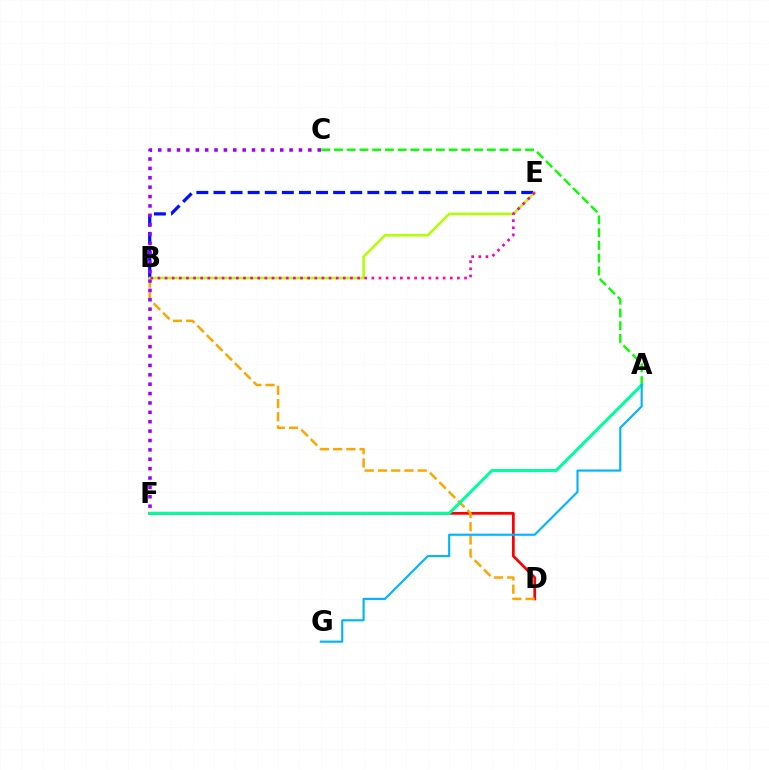{('D', 'F'): [{'color': '#ff0000', 'line_style': 'solid', 'thickness': 1.98}], ('A', 'C'): [{'color': '#08ff00', 'line_style': 'dashed', 'thickness': 1.73}], ('B', 'E'): [{'color': '#0010ff', 'line_style': 'dashed', 'thickness': 2.32}, {'color': '#b3ff00', 'line_style': 'solid', 'thickness': 1.84}, {'color': '#ff00bd', 'line_style': 'dotted', 'thickness': 1.94}], ('B', 'D'): [{'color': '#ffa500', 'line_style': 'dashed', 'thickness': 1.8}], ('A', 'F'): [{'color': '#00ff9d', 'line_style': 'solid', 'thickness': 2.2}], ('C', 'F'): [{'color': '#9b00ff', 'line_style': 'dotted', 'thickness': 2.55}], ('A', 'G'): [{'color': '#00b5ff', 'line_style': 'solid', 'thickness': 1.54}]}